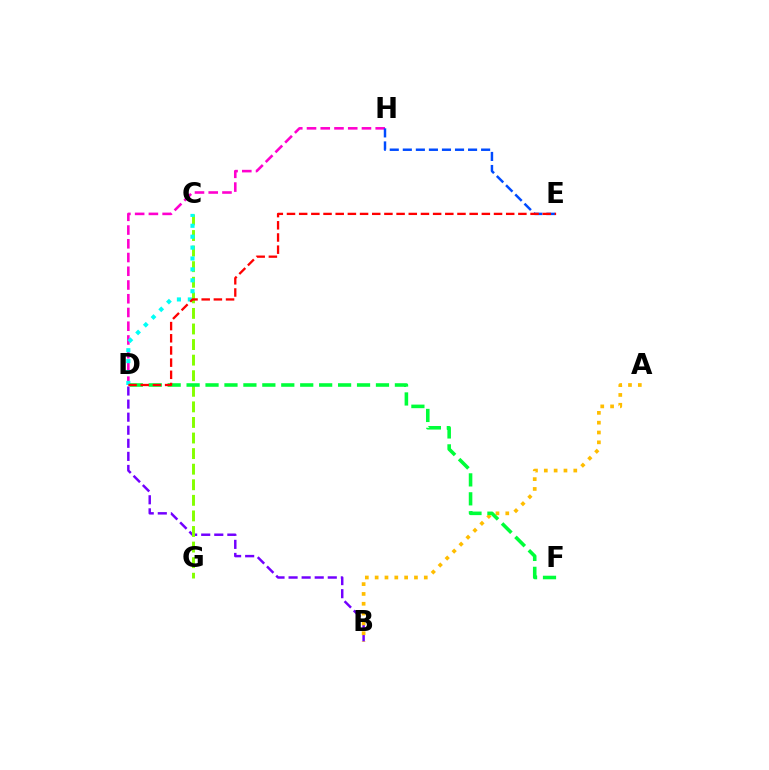{('B', 'D'): [{'color': '#7200ff', 'line_style': 'dashed', 'thickness': 1.78}], ('D', 'H'): [{'color': '#ff00cf', 'line_style': 'dashed', 'thickness': 1.87}], ('C', 'G'): [{'color': '#84ff00', 'line_style': 'dashed', 'thickness': 2.12}], ('A', 'B'): [{'color': '#ffbd00', 'line_style': 'dotted', 'thickness': 2.67}], ('C', 'D'): [{'color': '#00fff6', 'line_style': 'dotted', 'thickness': 2.96}], ('D', 'F'): [{'color': '#00ff39', 'line_style': 'dashed', 'thickness': 2.57}], ('E', 'H'): [{'color': '#004bff', 'line_style': 'dashed', 'thickness': 1.77}], ('D', 'E'): [{'color': '#ff0000', 'line_style': 'dashed', 'thickness': 1.65}]}